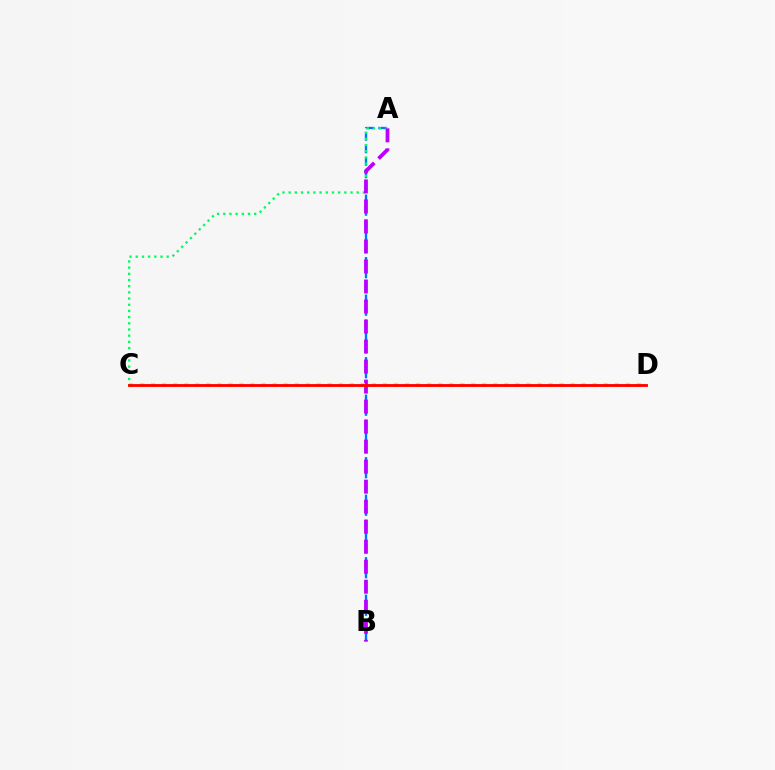{('A', 'B'): [{'color': '#0074ff', 'line_style': 'dashed', 'thickness': 1.7}, {'color': '#b900ff', 'line_style': 'dashed', 'thickness': 2.72}], ('A', 'C'): [{'color': '#00ff5c', 'line_style': 'dotted', 'thickness': 1.68}], ('C', 'D'): [{'color': '#d1ff00', 'line_style': 'dotted', 'thickness': 3.0}, {'color': '#ff0000', 'line_style': 'solid', 'thickness': 2.05}]}